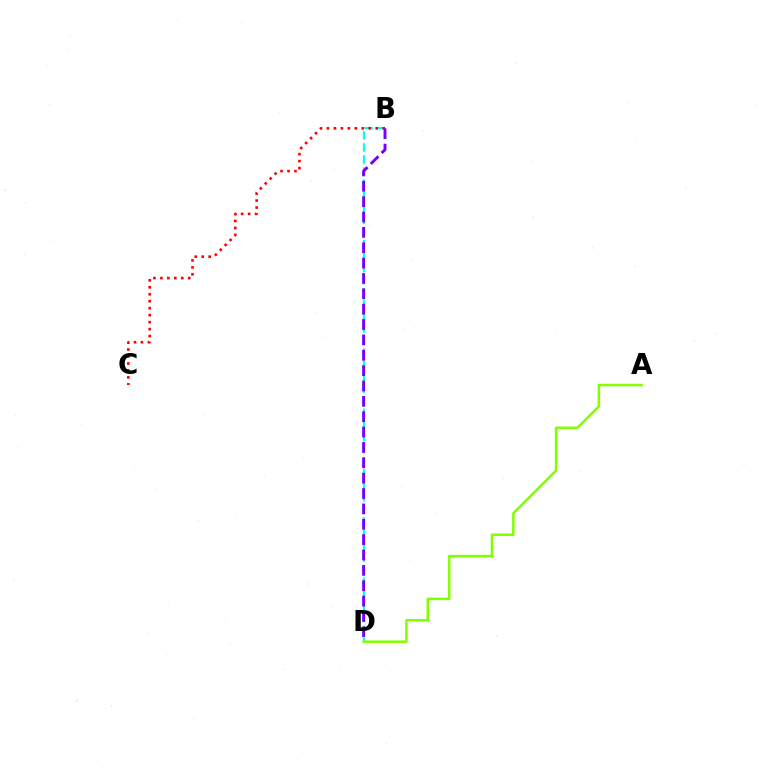{('B', 'D'): [{'color': '#00fff6', 'line_style': 'dashed', 'thickness': 1.64}, {'color': '#7200ff', 'line_style': 'dashed', 'thickness': 2.09}], ('B', 'C'): [{'color': '#ff0000', 'line_style': 'dotted', 'thickness': 1.89}], ('A', 'D'): [{'color': '#84ff00', 'line_style': 'solid', 'thickness': 1.82}]}